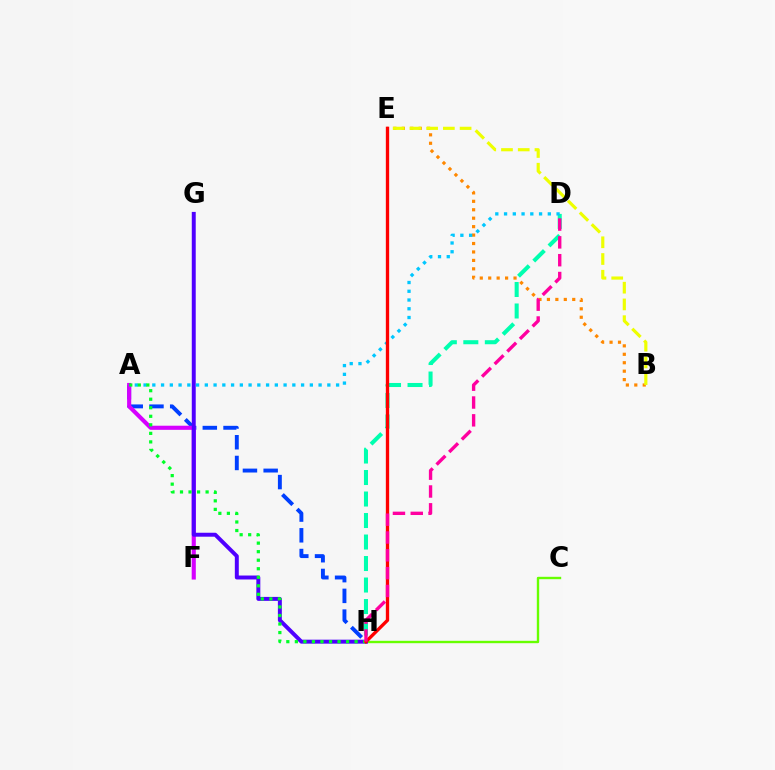{('A', 'H'): [{'color': '#003fff', 'line_style': 'dashed', 'thickness': 2.82}, {'color': '#00ff27', 'line_style': 'dotted', 'thickness': 2.32}], ('D', 'H'): [{'color': '#00ffaf', 'line_style': 'dashed', 'thickness': 2.92}, {'color': '#ff00a0', 'line_style': 'dashed', 'thickness': 2.42}], ('C', 'H'): [{'color': '#66ff00', 'line_style': 'solid', 'thickness': 1.72}], ('B', 'E'): [{'color': '#ff8800', 'line_style': 'dotted', 'thickness': 2.29}, {'color': '#eeff00', 'line_style': 'dashed', 'thickness': 2.27}], ('A', 'F'): [{'color': '#d600ff', 'line_style': 'solid', 'thickness': 2.96}], ('G', 'H'): [{'color': '#4f00ff', 'line_style': 'solid', 'thickness': 2.85}], ('A', 'D'): [{'color': '#00c7ff', 'line_style': 'dotted', 'thickness': 2.38}], ('E', 'H'): [{'color': '#ff0000', 'line_style': 'solid', 'thickness': 2.4}]}